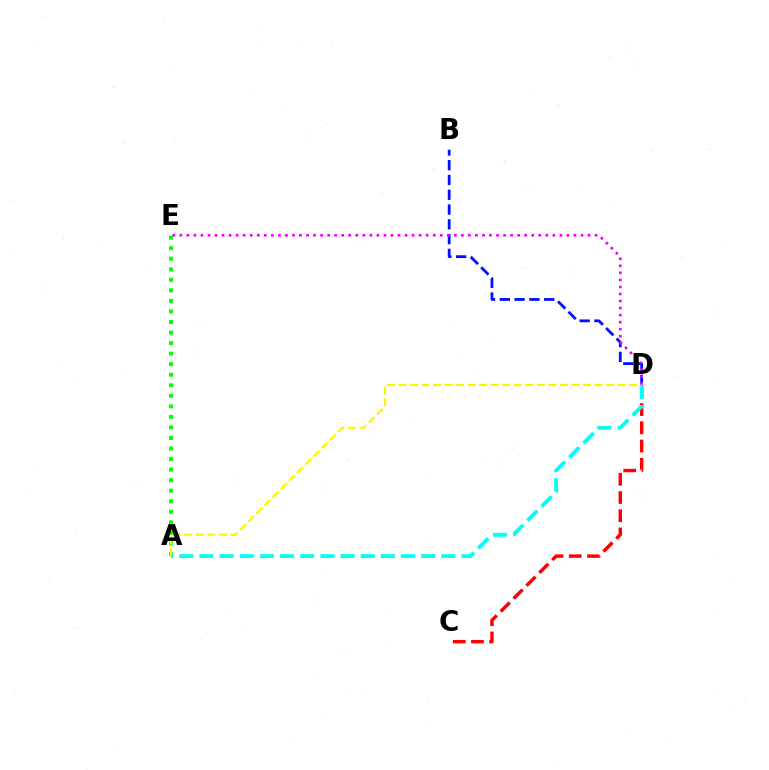{('A', 'E'): [{'color': '#08ff00', 'line_style': 'dotted', 'thickness': 2.87}], ('C', 'D'): [{'color': '#ff0000', 'line_style': 'dashed', 'thickness': 2.48}], ('B', 'D'): [{'color': '#0010ff', 'line_style': 'dashed', 'thickness': 2.01}], ('D', 'E'): [{'color': '#ee00ff', 'line_style': 'dotted', 'thickness': 1.91}], ('A', 'D'): [{'color': '#fcf500', 'line_style': 'dashed', 'thickness': 1.57}, {'color': '#00fff6', 'line_style': 'dashed', 'thickness': 2.74}]}